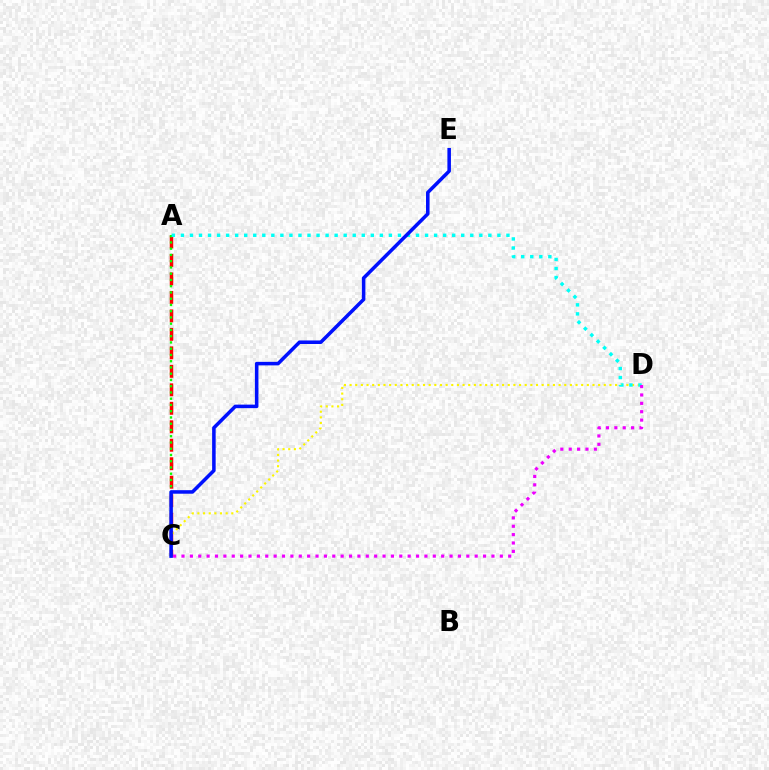{('A', 'C'): [{'color': '#ff0000', 'line_style': 'dashed', 'thickness': 2.51}, {'color': '#08ff00', 'line_style': 'dotted', 'thickness': 1.7}], ('C', 'D'): [{'color': '#fcf500', 'line_style': 'dotted', 'thickness': 1.53}, {'color': '#ee00ff', 'line_style': 'dotted', 'thickness': 2.28}], ('A', 'D'): [{'color': '#00fff6', 'line_style': 'dotted', 'thickness': 2.46}], ('C', 'E'): [{'color': '#0010ff', 'line_style': 'solid', 'thickness': 2.55}]}